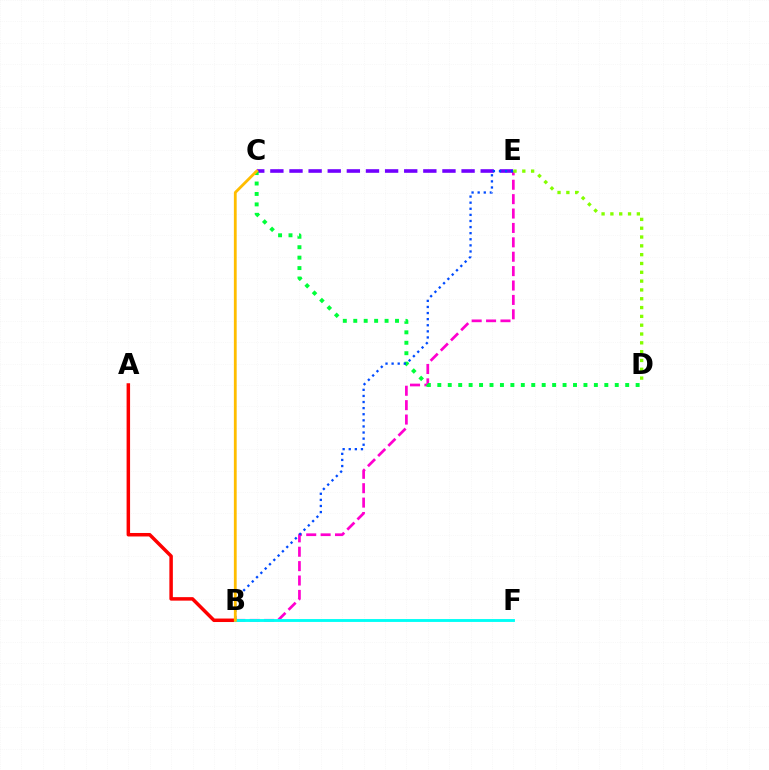{('B', 'E'): [{'color': '#ff00cf', 'line_style': 'dashed', 'thickness': 1.96}, {'color': '#004bff', 'line_style': 'dotted', 'thickness': 1.66}], ('C', 'E'): [{'color': '#7200ff', 'line_style': 'dashed', 'thickness': 2.6}], ('A', 'B'): [{'color': '#ff0000', 'line_style': 'solid', 'thickness': 2.51}], ('B', 'F'): [{'color': '#00fff6', 'line_style': 'solid', 'thickness': 2.07}], ('C', 'D'): [{'color': '#00ff39', 'line_style': 'dotted', 'thickness': 2.84}], ('D', 'E'): [{'color': '#84ff00', 'line_style': 'dotted', 'thickness': 2.4}], ('B', 'C'): [{'color': '#ffbd00', 'line_style': 'solid', 'thickness': 2.02}]}